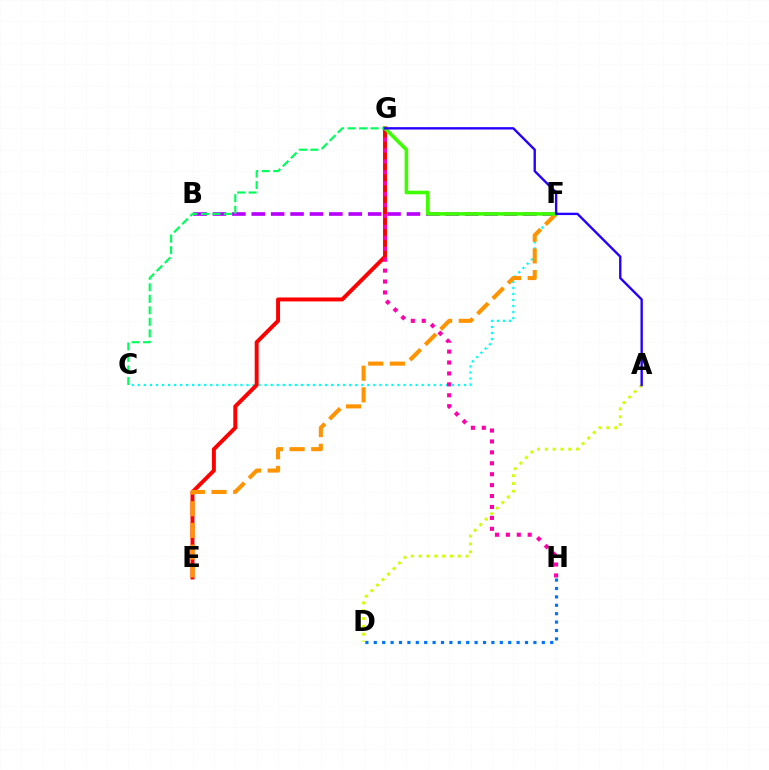{('B', 'F'): [{'color': '#b900ff', 'line_style': 'dashed', 'thickness': 2.64}], ('D', 'H'): [{'color': '#0074ff', 'line_style': 'dotted', 'thickness': 2.28}], ('C', 'F'): [{'color': '#00fff6', 'line_style': 'dotted', 'thickness': 1.64}], ('C', 'G'): [{'color': '#00ff5c', 'line_style': 'dashed', 'thickness': 1.56}], ('E', 'G'): [{'color': '#ff0000', 'line_style': 'solid', 'thickness': 2.83}], ('A', 'D'): [{'color': '#d1ff00', 'line_style': 'dotted', 'thickness': 2.13}], ('E', 'F'): [{'color': '#ff9400', 'line_style': 'dashed', 'thickness': 2.94}], ('G', 'H'): [{'color': '#ff00ac', 'line_style': 'dotted', 'thickness': 2.97}], ('F', 'G'): [{'color': '#3dff00', 'line_style': 'solid', 'thickness': 2.59}], ('A', 'G'): [{'color': '#2500ff', 'line_style': 'solid', 'thickness': 1.71}]}